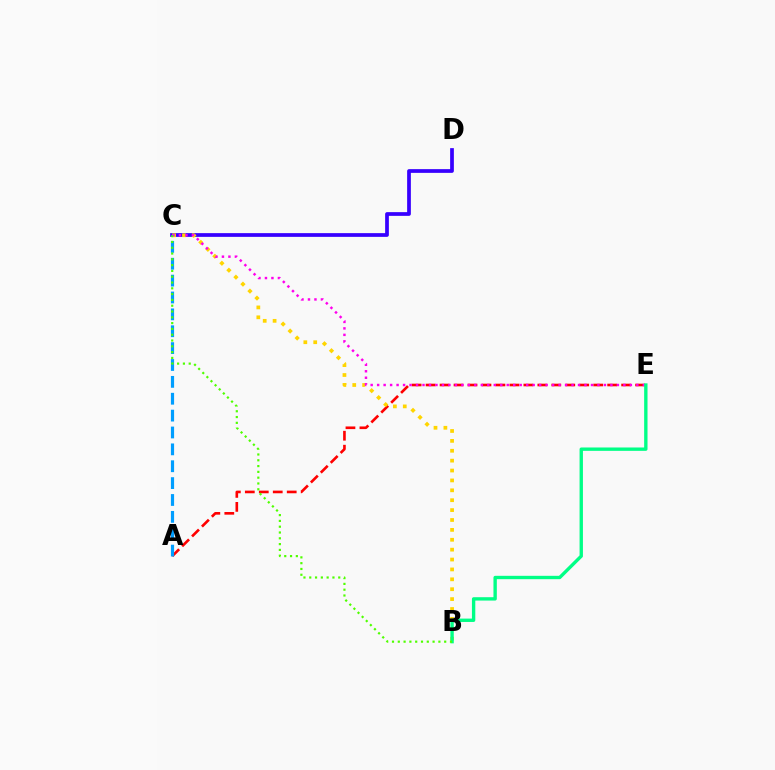{('C', 'D'): [{'color': '#3700ff', 'line_style': 'solid', 'thickness': 2.69}], ('A', 'E'): [{'color': '#ff0000', 'line_style': 'dashed', 'thickness': 1.9}], ('B', 'C'): [{'color': '#ffd500', 'line_style': 'dotted', 'thickness': 2.69}, {'color': '#4fff00', 'line_style': 'dotted', 'thickness': 1.58}], ('C', 'E'): [{'color': '#ff00ed', 'line_style': 'dotted', 'thickness': 1.76}], ('B', 'E'): [{'color': '#00ff86', 'line_style': 'solid', 'thickness': 2.42}], ('A', 'C'): [{'color': '#009eff', 'line_style': 'dashed', 'thickness': 2.29}]}